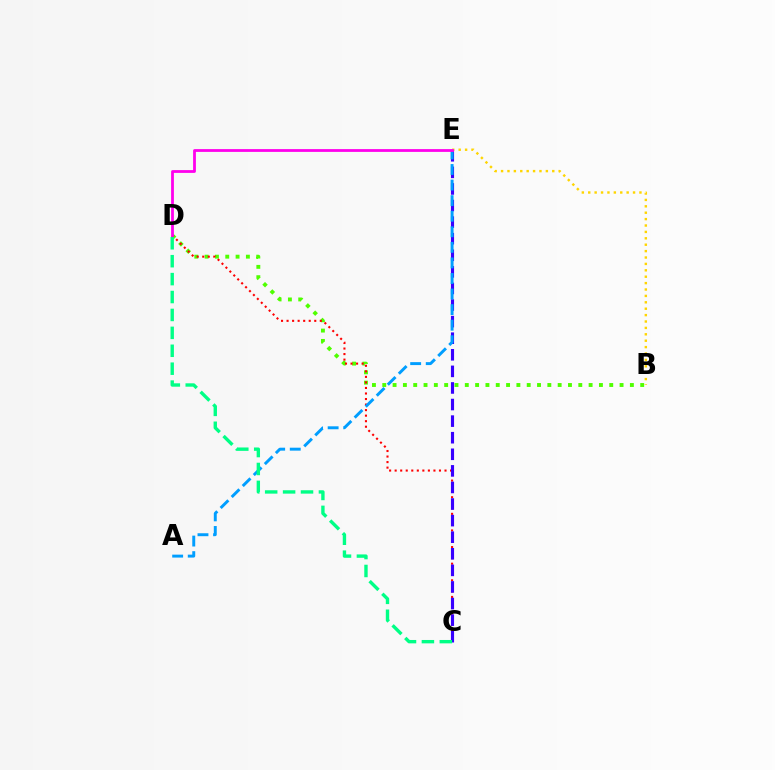{('B', 'E'): [{'color': '#ffd500', 'line_style': 'dotted', 'thickness': 1.74}], ('B', 'D'): [{'color': '#4fff00', 'line_style': 'dotted', 'thickness': 2.8}], ('C', 'D'): [{'color': '#ff0000', 'line_style': 'dotted', 'thickness': 1.51}, {'color': '#00ff86', 'line_style': 'dashed', 'thickness': 2.43}], ('C', 'E'): [{'color': '#3700ff', 'line_style': 'dashed', 'thickness': 2.25}], ('A', 'E'): [{'color': '#009eff', 'line_style': 'dashed', 'thickness': 2.12}], ('D', 'E'): [{'color': '#ff00ed', 'line_style': 'solid', 'thickness': 2.01}]}